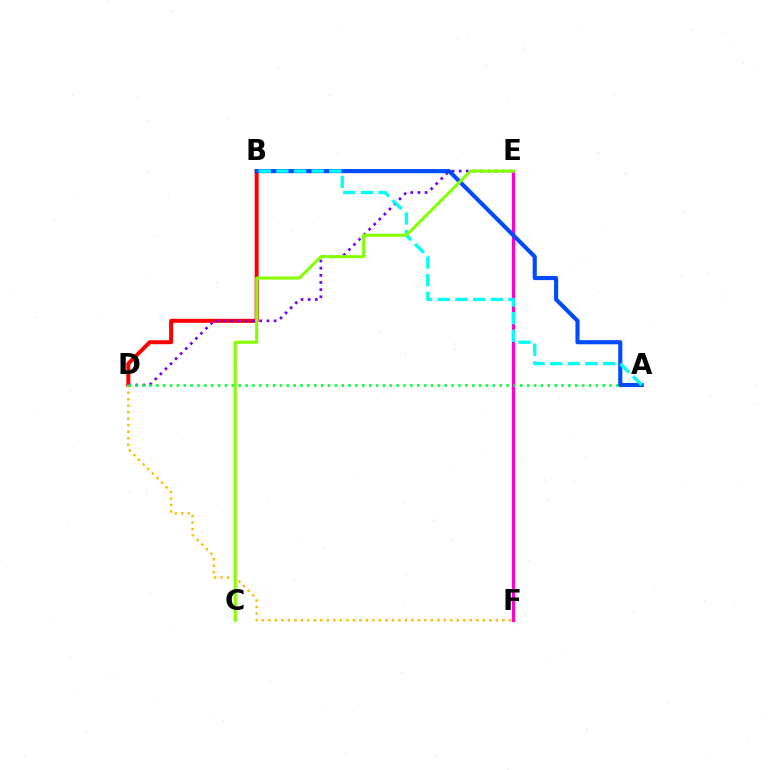{('B', 'D'): [{'color': '#ff0000', 'line_style': 'solid', 'thickness': 2.88}], ('E', 'F'): [{'color': '#ff00cf', 'line_style': 'solid', 'thickness': 2.29}], ('D', 'E'): [{'color': '#7200ff', 'line_style': 'dotted', 'thickness': 1.95}], ('D', 'F'): [{'color': '#ffbd00', 'line_style': 'dotted', 'thickness': 1.77}], ('A', 'D'): [{'color': '#00ff39', 'line_style': 'dotted', 'thickness': 1.87}], ('A', 'B'): [{'color': '#004bff', 'line_style': 'solid', 'thickness': 2.97}, {'color': '#00fff6', 'line_style': 'dashed', 'thickness': 2.4}], ('C', 'E'): [{'color': '#84ff00', 'line_style': 'solid', 'thickness': 2.18}]}